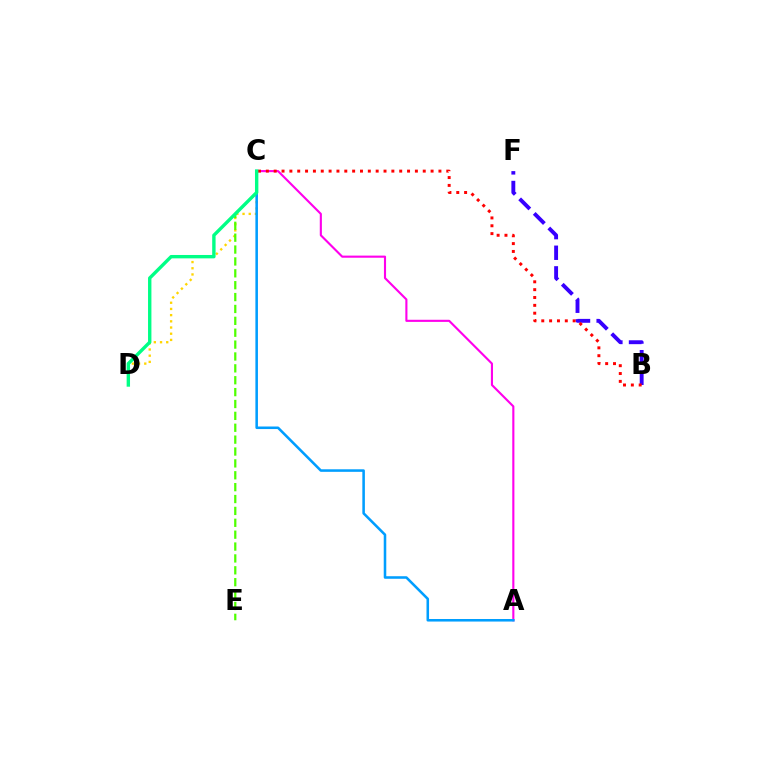{('C', 'D'): [{'color': '#ffd500', 'line_style': 'dotted', 'thickness': 1.68}, {'color': '#00ff86', 'line_style': 'solid', 'thickness': 2.44}], ('B', 'F'): [{'color': '#3700ff', 'line_style': 'dashed', 'thickness': 2.8}], ('C', 'E'): [{'color': '#4fff00', 'line_style': 'dashed', 'thickness': 1.61}], ('A', 'C'): [{'color': '#ff00ed', 'line_style': 'solid', 'thickness': 1.53}, {'color': '#009eff', 'line_style': 'solid', 'thickness': 1.84}], ('B', 'C'): [{'color': '#ff0000', 'line_style': 'dotted', 'thickness': 2.13}]}